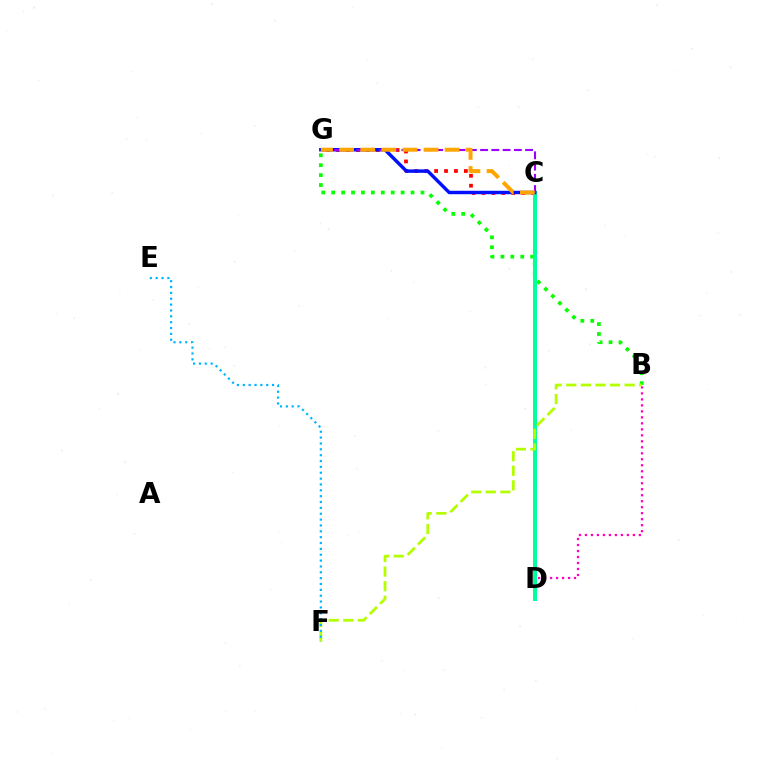{('C', 'G'): [{'color': '#ff0000', 'line_style': 'dotted', 'thickness': 2.69}, {'color': '#0010ff', 'line_style': 'solid', 'thickness': 2.48}, {'color': '#9b00ff', 'line_style': 'dashed', 'thickness': 1.53}, {'color': '#ffa500', 'line_style': 'dashed', 'thickness': 2.87}], ('B', 'G'): [{'color': '#08ff00', 'line_style': 'dotted', 'thickness': 2.7}], ('B', 'D'): [{'color': '#ff00bd', 'line_style': 'dotted', 'thickness': 1.63}], ('C', 'D'): [{'color': '#00ff9d', 'line_style': 'solid', 'thickness': 2.9}], ('B', 'F'): [{'color': '#b3ff00', 'line_style': 'dashed', 'thickness': 1.98}], ('E', 'F'): [{'color': '#00b5ff', 'line_style': 'dotted', 'thickness': 1.59}]}